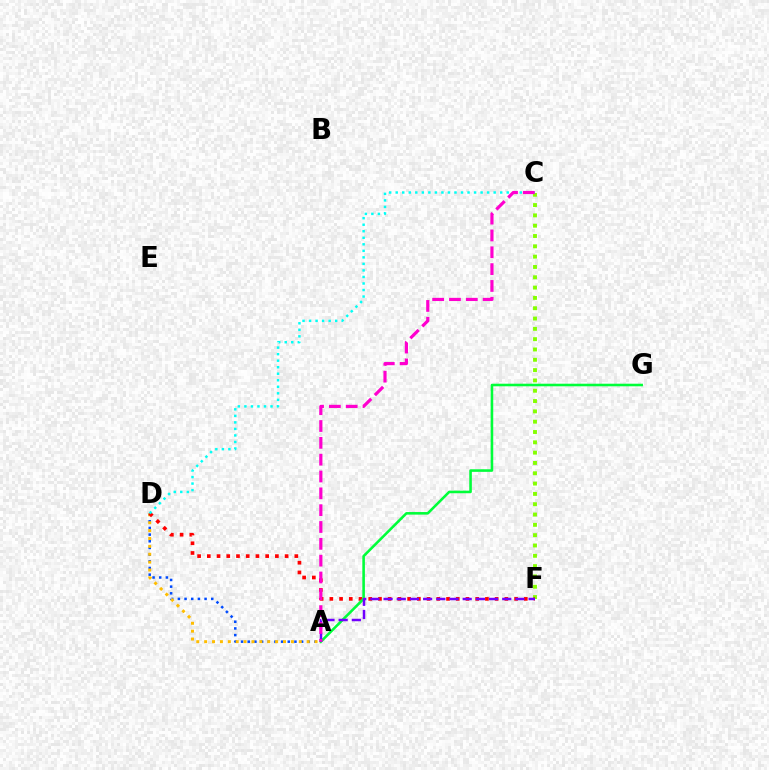{('C', 'F'): [{'color': '#84ff00', 'line_style': 'dotted', 'thickness': 2.8}], ('A', 'D'): [{'color': '#004bff', 'line_style': 'dotted', 'thickness': 1.81}, {'color': '#ffbd00', 'line_style': 'dotted', 'thickness': 2.14}], ('D', 'F'): [{'color': '#ff0000', 'line_style': 'dotted', 'thickness': 2.64}], ('C', 'D'): [{'color': '#00fff6', 'line_style': 'dotted', 'thickness': 1.77}], ('A', 'G'): [{'color': '#00ff39', 'line_style': 'solid', 'thickness': 1.86}], ('A', 'F'): [{'color': '#7200ff', 'line_style': 'dashed', 'thickness': 1.79}], ('A', 'C'): [{'color': '#ff00cf', 'line_style': 'dashed', 'thickness': 2.29}]}